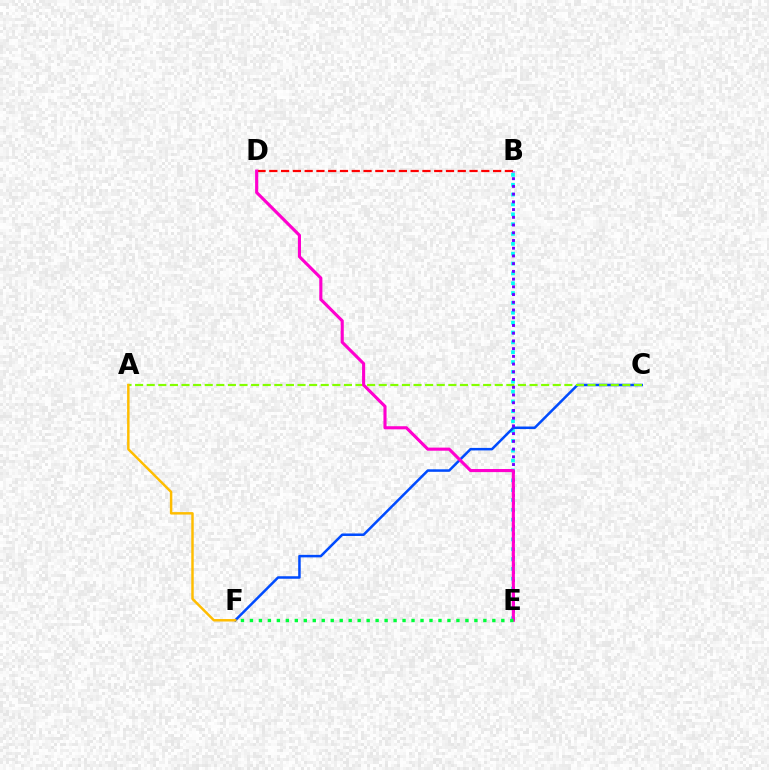{('B', 'E'): [{'color': '#00fff6', 'line_style': 'dotted', 'thickness': 2.68}, {'color': '#7200ff', 'line_style': 'dotted', 'thickness': 2.1}], ('C', 'F'): [{'color': '#004bff', 'line_style': 'solid', 'thickness': 1.81}], ('A', 'C'): [{'color': '#84ff00', 'line_style': 'dashed', 'thickness': 1.58}], ('B', 'D'): [{'color': '#ff0000', 'line_style': 'dashed', 'thickness': 1.6}], ('D', 'E'): [{'color': '#ff00cf', 'line_style': 'solid', 'thickness': 2.24}], ('E', 'F'): [{'color': '#00ff39', 'line_style': 'dotted', 'thickness': 2.44}], ('A', 'F'): [{'color': '#ffbd00', 'line_style': 'solid', 'thickness': 1.77}]}